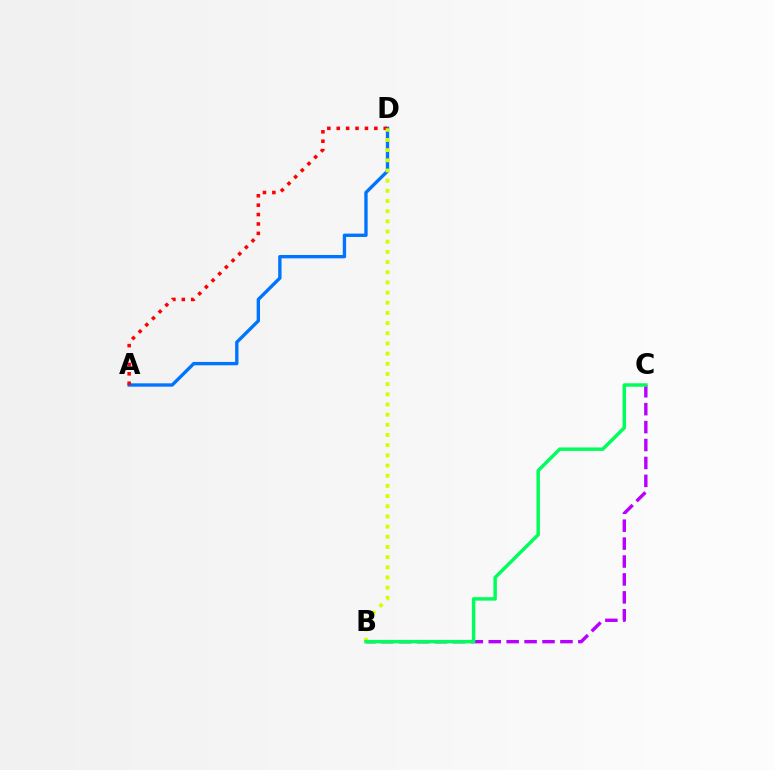{('A', 'D'): [{'color': '#0074ff', 'line_style': 'solid', 'thickness': 2.42}, {'color': '#ff0000', 'line_style': 'dotted', 'thickness': 2.55}], ('B', 'C'): [{'color': '#b900ff', 'line_style': 'dashed', 'thickness': 2.43}, {'color': '#00ff5c', 'line_style': 'solid', 'thickness': 2.49}], ('B', 'D'): [{'color': '#d1ff00', 'line_style': 'dotted', 'thickness': 2.76}]}